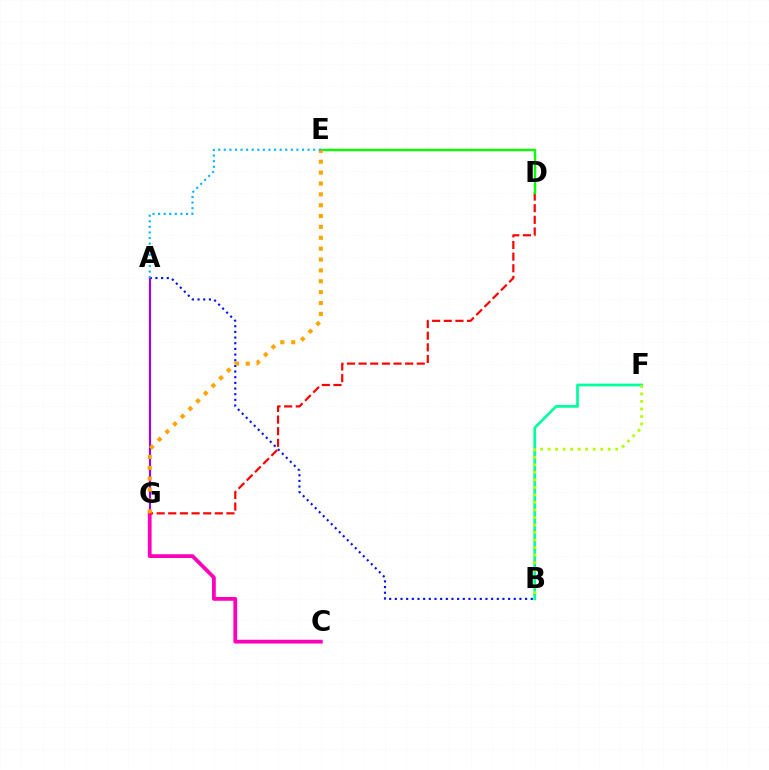{('A', 'B'): [{'color': '#0010ff', 'line_style': 'dotted', 'thickness': 1.54}], ('A', 'G'): [{'color': '#9b00ff', 'line_style': 'solid', 'thickness': 1.53}], ('B', 'F'): [{'color': '#00ff9d', 'line_style': 'solid', 'thickness': 1.96}, {'color': '#b3ff00', 'line_style': 'dotted', 'thickness': 2.04}], ('C', 'G'): [{'color': '#ff00bd', 'line_style': 'solid', 'thickness': 2.72}], ('D', 'G'): [{'color': '#ff0000', 'line_style': 'dashed', 'thickness': 1.58}], ('D', 'E'): [{'color': '#08ff00', 'line_style': 'solid', 'thickness': 1.72}], ('E', 'G'): [{'color': '#ffa500', 'line_style': 'dotted', 'thickness': 2.95}], ('A', 'E'): [{'color': '#00b5ff', 'line_style': 'dotted', 'thickness': 1.52}]}